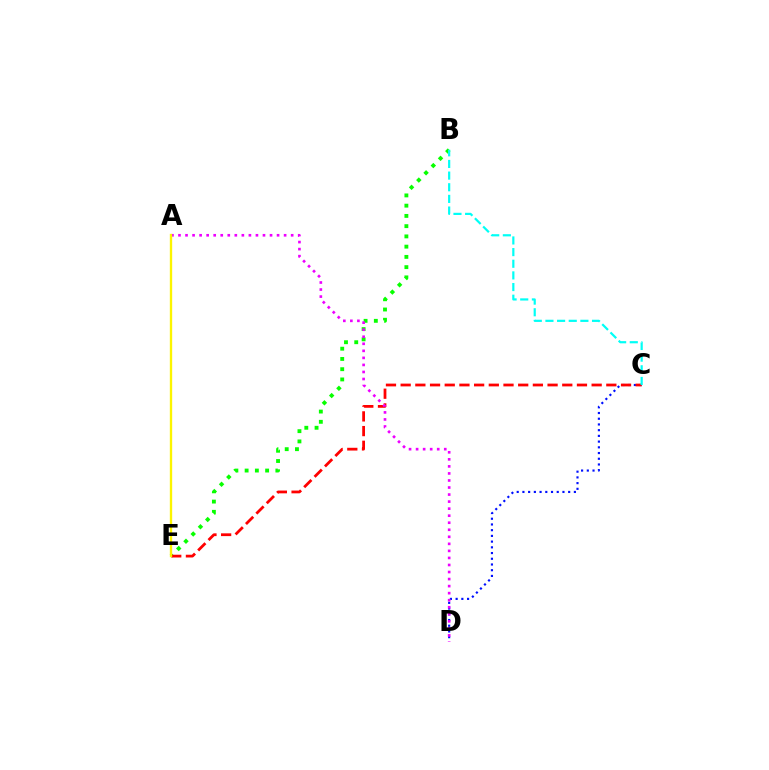{('C', 'D'): [{'color': '#0010ff', 'line_style': 'dotted', 'thickness': 1.55}], ('B', 'E'): [{'color': '#08ff00', 'line_style': 'dotted', 'thickness': 2.78}], ('C', 'E'): [{'color': '#ff0000', 'line_style': 'dashed', 'thickness': 2.0}], ('B', 'C'): [{'color': '#00fff6', 'line_style': 'dashed', 'thickness': 1.58}], ('A', 'D'): [{'color': '#ee00ff', 'line_style': 'dotted', 'thickness': 1.91}], ('A', 'E'): [{'color': '#fcf500', 'line_style': 'solid', 'thickness': 1.69}]}